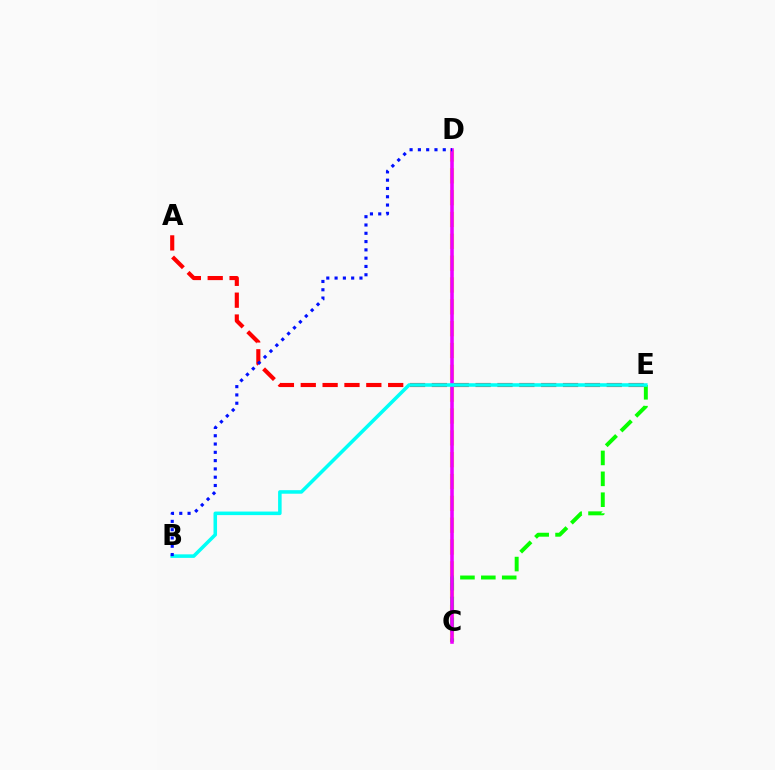{('C', 'D'): [{'color': '#fcf500', 'line_style': 'dashed', 'thickness': 2.97}, {'color': '#ee00ff', 'line_style': 'solid', 'thickness': 2.58}], ('C', 'E'): [{'color': '#08ff00', 'line_style': 'dashed', 'thickness': 2.84}], ('A', 'E'): [{'color': '#ff0000', 'line_style': 'dashed', 'thickness': 2.97}], ('B', 'E'): [{'color': '#00fff6', 'line_style': 'solid', 'thickness': 2.55}], ('B', 'D'): [{'color': '#0010ff', 'line_style': 'dotted', 'thickness': 2.25}]}